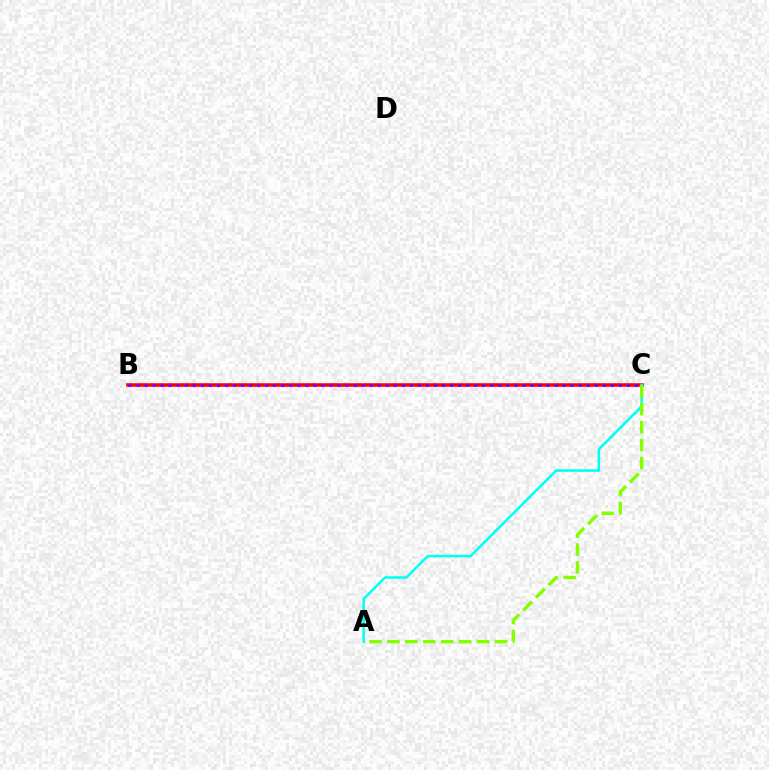{('B', 'C'): [{'color': '#ff0000', 'line_style': 'solid', 'thickness': 2.55}, {'color': '#7200ff', 'line_style': 'dotted', 'thickness': 2.18}], ('A', 'C'): [{'color': '#00fff6', 'line_style': 'solid', 'thickness': 1.82}, {'color': '#84ff00', 'line_style': 'dashed', 'thickness': 2.44}]}